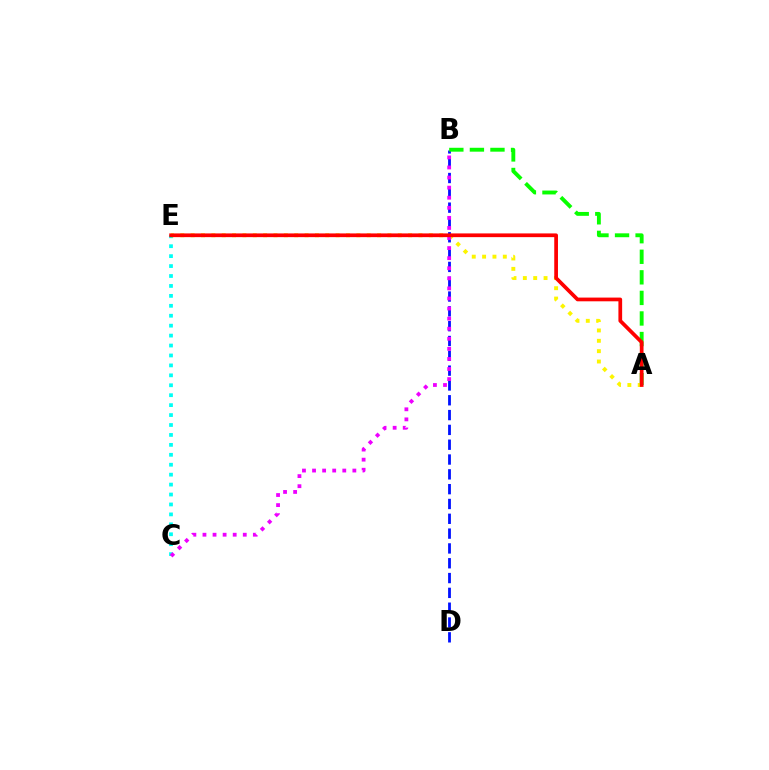{('B', 'D'): [{'color': '#0010ff', 'line_style': 'dashed', 'thickness': 2.01}], ('C', 'E'): [{'color': '#00fff6', 'line_style': 'dotted', 'thickness': 2.7}], ('A', 'B'): [{'color': '#08ff00', 'line_style': 'dashed', 'thickness': 2.79}], ('A', 'E'): [{'color': '#fcf500', 'line_style': 'dotted', 'thickness': 2.81}, {'color': '#ff0000', 'line_style': 'solid', 'thickness': 2.68}], ('B', 'C'): [{'color': '#ee00ff', 'line_style': 'dotted', 'thickness': 2.74}]}